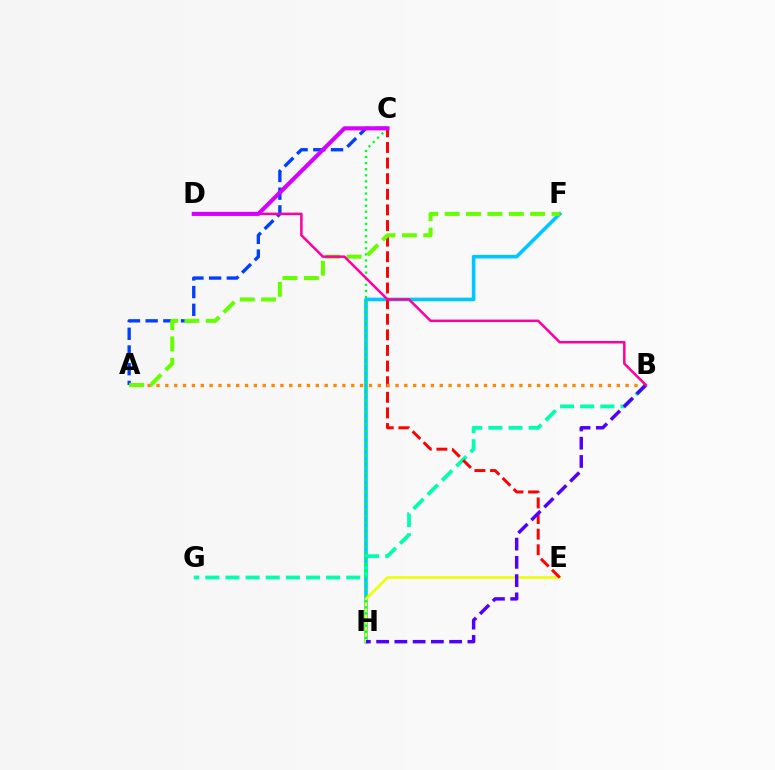{('F', 'H'): [{'color': '#00c7ff', 'line_style': 'solid', 'thickness': 2.61}], ('E', 'H'): [{'color': '#eeff00', 'line_style': 'solid', 'thickness': 1.89}], ('B', 'G'): [{'color': '#00ffaf', 'line_style': 'dashed', 'thickness': 2.73}], ('C', 'H'): [{'color': '#00ff27', 'line_style': 'dotted', 'thickness': 1.65}], ('C', 'E'): [{'color': '#ff0000', 'line_style': 'dashed', 'thickness': 2.12}], ('A', 'C'): [{'color': '#003fff', 'line_style': 'dashed', 'thickness': 2.41}], ('A', 'B'): [{'color': '#ff8800', 'line_style': 'dotted', 'thickness': 2.4}], ('A', 'F'): [{'color': '#66ff00', 'line_style': 'dashed', 'thickness': 2.9}], ('B', 'H'): [{'color': '#4f00ff', 'line_style': 'dashed', 'thickness': 2.48}], ('B', 'D'): [{'color': '#ff00a0', 'line_style': 'solid', 'thickness': 1.81}], ('C', 'D'): [{'color': '#d600ff', 'line_style': 'solid', 'thickness': 2.95}]}